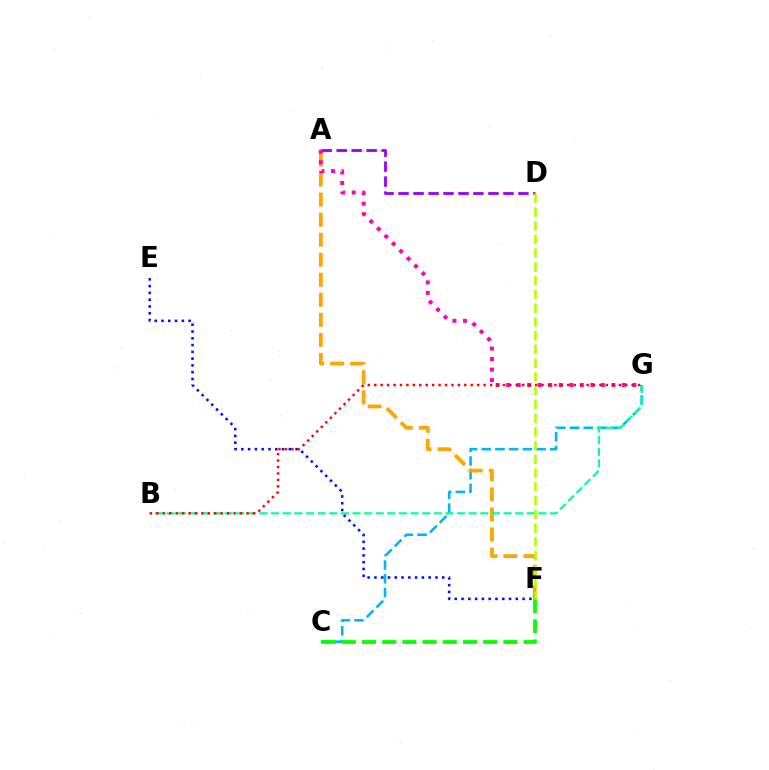{('C', 'G'): [{'color': '#00b5ff', 'line_style': 'dashed', 'thickness': 1.86}], ('C', 'F'): [{'color': '#08ff00', 'line_style': 'dashed', 'thickness': 2.74}], ('E', 'F'): [{'color': '#0010ff', 'line_style': 'dotted', 'thickness': 1.84}], ('A', 'D'): [{'color': '#9b00ff', 'line_style': 'dashed', 'thickness': 2.04}], ('A', 'F'): [{'color': '#ffa500', 'line_style': 'dashed', 'thickness': 2.72}], ('B', 'G'): [{'color': '#00ff9d', 'line_style': 'dashed', 'thickness': 1.58}, {'color': '#ff0000', 'line_style': 'dotted', 'thickness': 1.75}], ('A', 'G'): [{'color': '#ff00bd', 'line_style': 'dotted', 'thickness': 2.86}], ('D', 'F'): [{'color': '#b3ff00', 'line_style': 'dashed', 'thickness': 1.87}]}